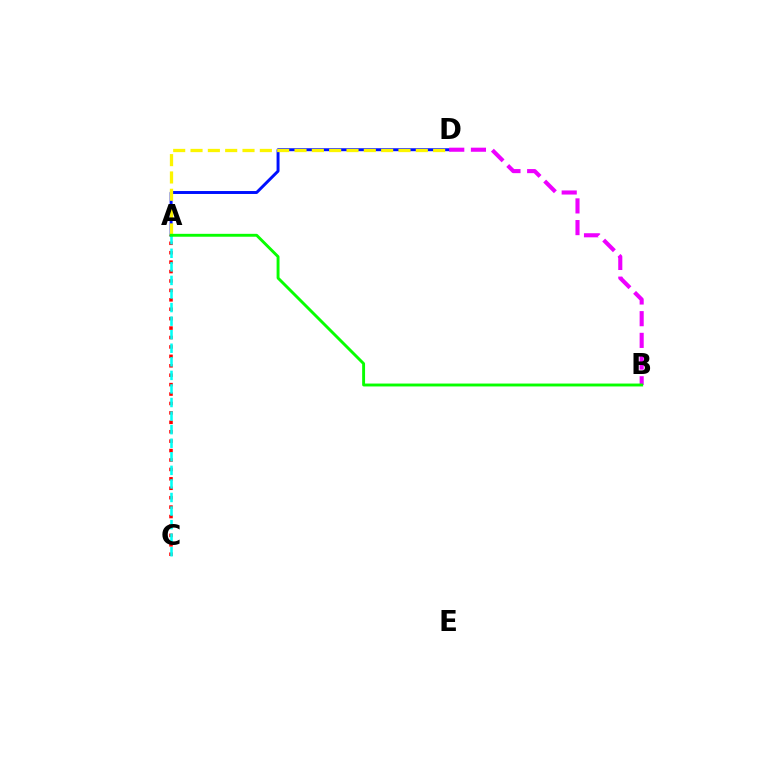{('A', 'D'): [{'color': '#0010ff', 'line_style': 'solid', 'thickness': 2.12}, {'color': '#fcf500', 'line_style': 'dashed', 'thickness': 2.35}], ('A', 'C'): [{'color': '#ff0000', 'line_style': 'dotted', 'thickness': 2.56}, {'color': '#00fff6', 'line_style': 'dashed', 'thickness': 1.84}], ('B', 'D'): [{'color': '#ee00ff', 'line_style': 'dashed', 'thickness': 2.95}], ('A', 'B'): [{'color': '#08ff00', 'line_style': 'solid', 'thickness': 2.09}]}